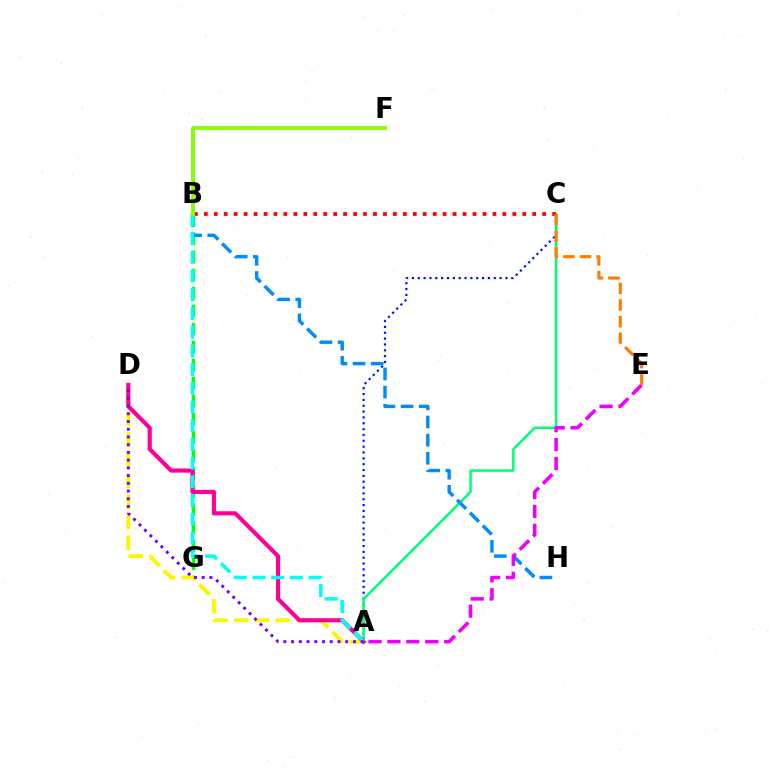{('A', 'C'): [{'color': '#0010ff', 'line_style': 'dotted', 'thickness': 1.59}, {'color': '#00ff74', 'line_style': 'solid', 'thickness': 1.81}], ('B', 'C'): [{'color': '#ff0000', 'line_style': 'dotted', 'thickness': 2.7}], ('B', 'G'): [{'color': '#08ff00', 'line_style': 'dashed', 'thickness': 2.45}], ('A', 'D'): [{'color': '#fcf500', 'line_style': 'dashed', 'thickness': 2.81}, {'color': '#ff0094', 'line_style': 'solid', 'thickness': 2.99}, {'color': '#7200ff', 'line_style': 'dotted', 'thickness': 2.1}], ('B', 'H'): [{'color': '#008cff', 'line_style': 'dashed', 'thickness': 2.47}], ('A', 'B'): [{'color': '#00fff6', 'line_style': 'dashed', 'thickness': 2.54}], ('A', 'E'): [{'color': '#ee00ff', 'line_style': 'dashed', 'thickness': 2.57}], ('C', 'E'): [{'color': '#ff7c00', 'line_style': 'dashed', 'thickness': 2.26}], ('B', 'F'): [{'color': '#84ff00', 'line_style': 'solid', 'thickness': 2.79}]}